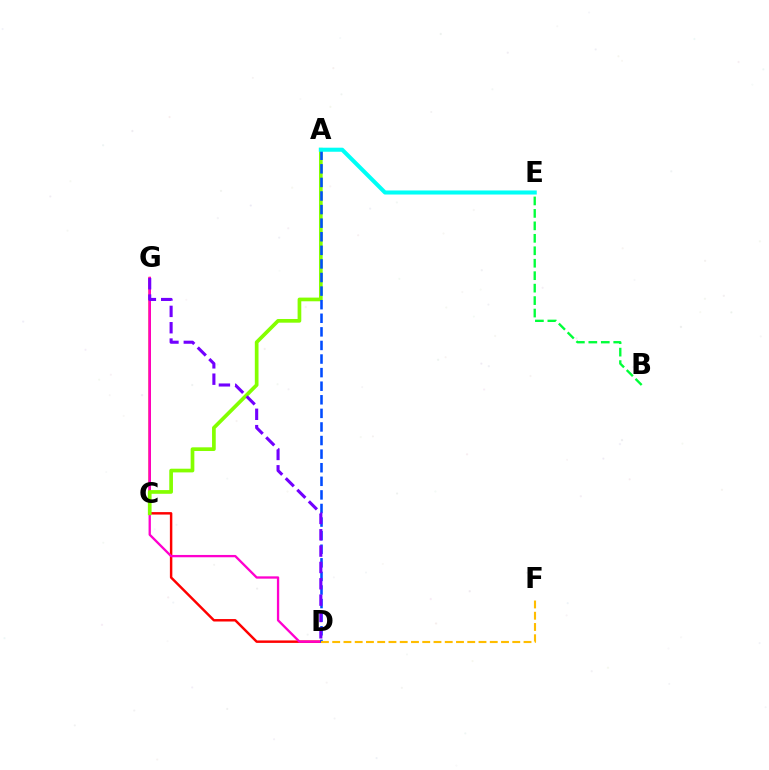{('D', 'G'): [{'color': '#ff0000', 'line_style': 'solid', 'thickness': 1.77}, {'color': '#ff00cf', 'line_style': 'solid', 'thickness': 1.67}, {'color': '#7200ff', 'line_style': 'dashed', 'thickness': 2.22}], ('B', 'E'): [{'color': '#00ff39', 'line_style': 'dashed', 'thickness': 1.69}], ('A', 'C'): [{'color': '#84ff00', 'line_style': 'solid', 'thickness': 2.66}], ('A', 'D'): [{'color': '#004bff', 'line_style': 'dashed', 'thickness': 1.85}], ('A', 'E'): [{'color': '#00fff6', 'line_style': 'solid', 'thickness': 2.92}], ('D', 'F'): [{'color': '#ffbd00', 'line_style': 'dashed', 'thickness': 1.53}]}